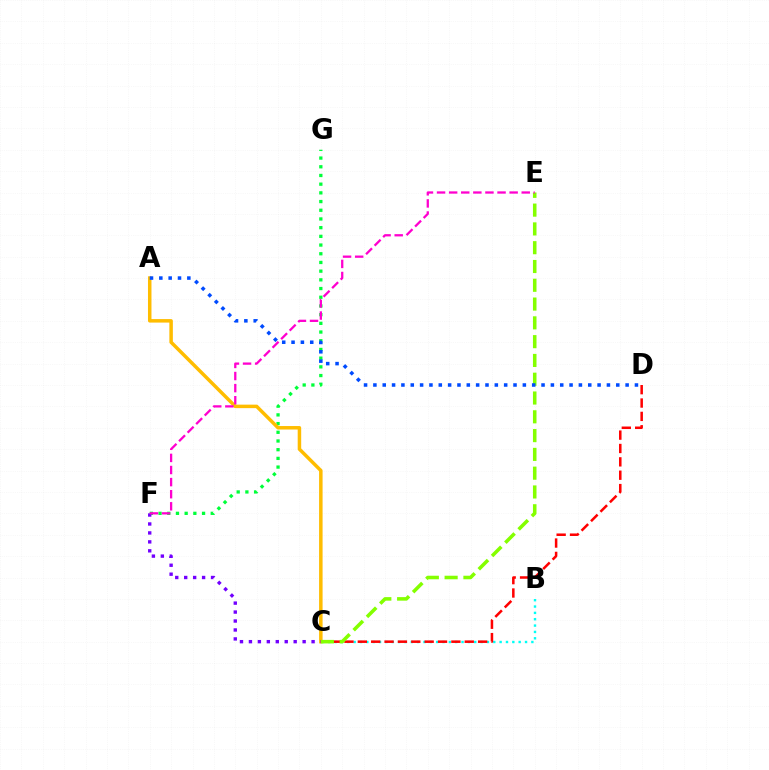{('F', 'G'): [{'color': '#00ff39', 'line_style': 'dotted', 'thickness': 2.36}], ('B', 'C'): [{'color': '#00fff6', 'line_style': 'dotted', 'thickness': 1.72}], ('A', 'C'): [{'color': '#ffbd00', 'line_style': 'solid', 'thickness': 2.52}], ('C', 'F'): [{'color': '#7200ff', 'line_style': 'dotted', 'thickness': 2.43}], ('C', 'D'): [{'color': '#ff0000', 'line_style': 'dashed', 'thickness': 1.82}], ('C', 'E'): [{'color': '#84ff00', 'line_style': 'dashed', 'thickness': 2.55}], ('E', 'F'): [{'color': '#ff00cf', 'line_style': 'dashed', 'thickness': 1.64}], ('A', 'D'): [{'color': '#004bff', 'line_style': 'dotted', 'thickness': 2.54}]}